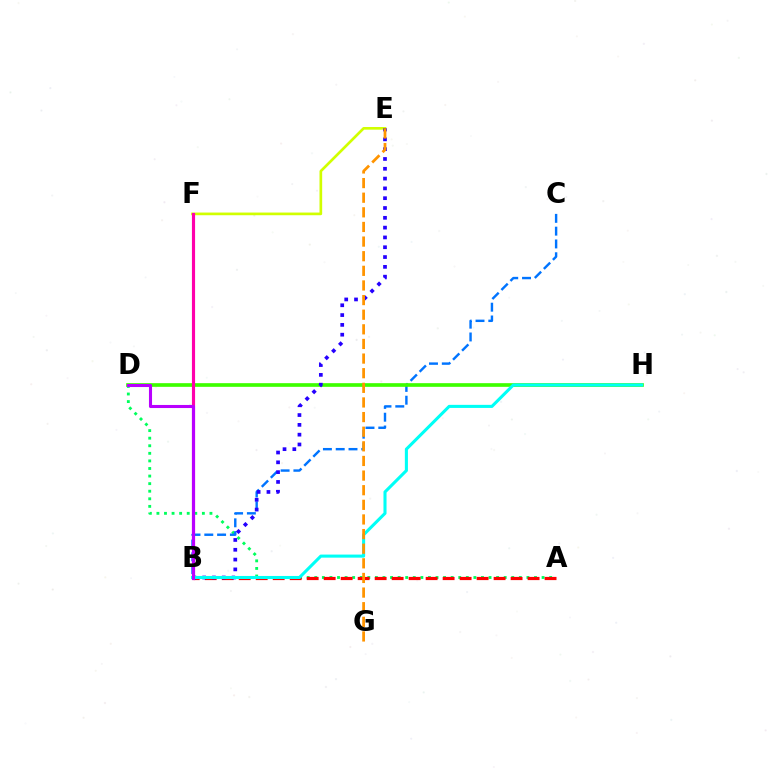{('E', 'F'): [{'color': '#d1ff00', 'line_style': 'solid', 'thickness': 1.93}], ('A', 'D'): [{'color': '#00ff5c', 'line_style': 'dotted', 'thickness': 2.06}], ('B', 'C'): [{'color': '#0074ff', 'line_style': 'dashed', 'thickness': 1.74}], ('D', 'H'): [{'color': '#3dff00', 'line_style': 'solid', 'thickness': 2.64}], ('B', 'F'): [{'color': '#ff00ac', 'line_style': 'solid', 'thickness': 2.27}], ('A', 'B'): [{'color': '#ff0000', 'line_style': 'dashed', 'thickness': 2.31}], ('B', 'E'): [{'color': '#2500ff', 'line_style': 'dotted', 'thickness': 2.66}], ('B', 'H'): [{'color': '#00fff6', 'line_style': 'solid', 'thickness': 2.21}], ('E', 'G'): [{'color': '#ff9400', 'line_style': 'dashed', 'thickness': 1.99}], ('B', 'D'): [{'color': '#b900ff', 'line_style': 'solid', 'thickness': 2.21}]}